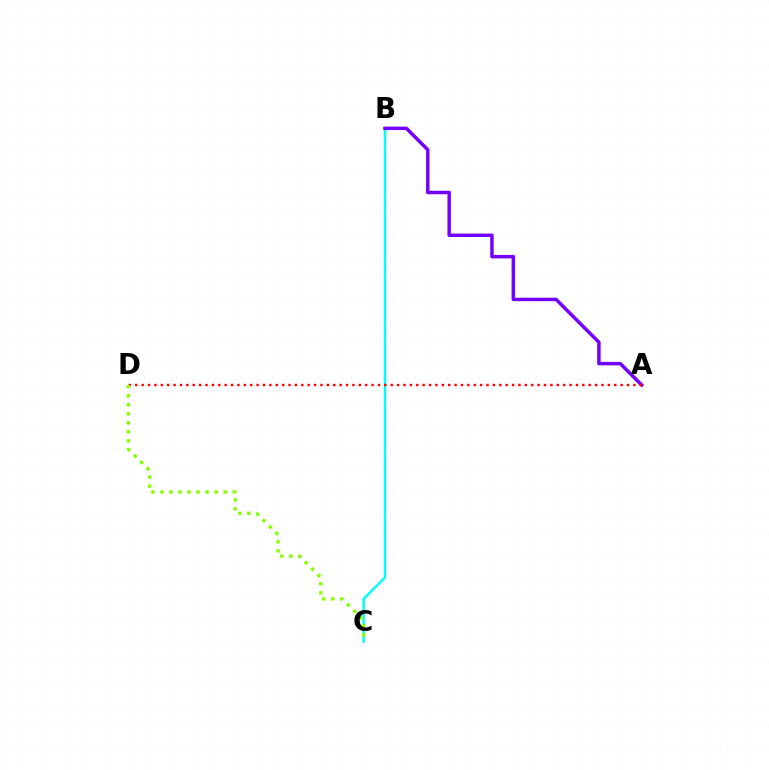{('B', 'C'): [{'color': '#00fff6', 'line_style': 'solid', 'thickness': 1.79}], ('A', 'B'): [{'color': '#7200ff', 'line_style': 'solid', 'thickness': 2.5}], ('A', 'D'): [{'color': '#ff0000', 'line_style': 'dotted', 'thickness': 1.74}], ('C', 'D'): [{'color': '#84ff00', 'line_style': 'dotted', 'thickness': 2.45}]}